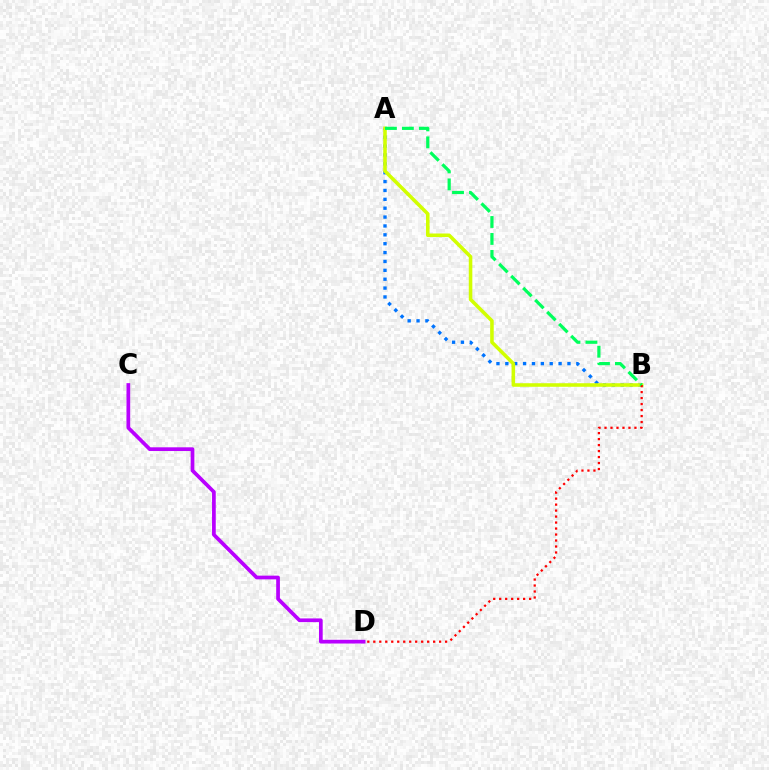{('A', 'B'): [{'color': '#0074ff', 'line_style': 'dotted', 'thickness': 2.41}, {'color': '#d1ff00', 'line_style': 'solid', 'thickness': 2.56}, {'color': '#00ff5c', 'line_style': 'dashed', 'thickness': 2.3}], ('B', 'D'): [{'color': '#ff0000', 'line_style': 'dotted', 'thickness': 1.63}], ('C', 'D'): [{'color': '#b900ff', 'line_style': 'solid', 'thickness': 2.67}]}